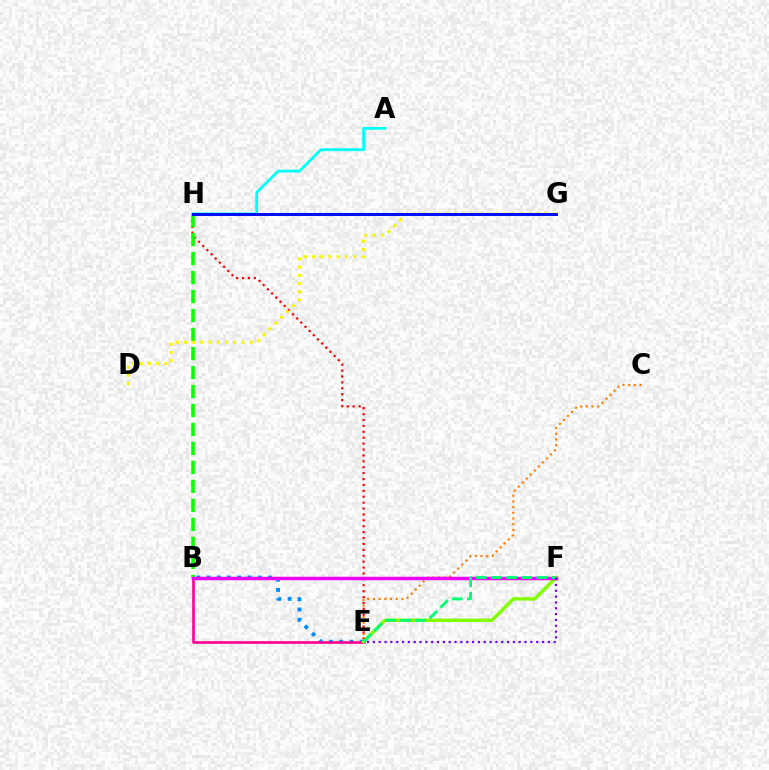{('E', 'H'): [{'color': '#ff0000', 'line_style': 'dotted', 'thickness': 1.6}], ('C', 'E'): [{'color': '#ff7c00', 'line_style': 'dotted', 'thickness': 1.55}], ('B', 'H'): [{'color': '#08ff00', 'line_style': 'dashed', 'thickness': 2.58}], ('B', 'E'): [{'color': '#008cff', 'line_style': 'dotted', 'thickness': 2.78}, {'color': '#ff0094', 'line_style': 'solid', 'thickness': 1.91}], ('A', 'H'): [{'color': '#00fff6', 'line_style': 'solid', 'thickness': 2.01}], ('E', 'F'): [{'color': '#84ff00', 'line_style': 'solid', 'thickness': 2.49}, {'color': '#00ff74', 'line_style': 'dashed', 'thickness': 2.06}, {'color': '#7200ff', 'line_style': 'dotted', 'thickness': 1.59}], ('D', 'G'): [{'color': '#fcf500', 'line_style': 'dotted', 'thickness': 2.23}], ('B', 'F'): [{'color': '#ee00ff', 'line_style': 'solid', 'thickness': 2.49}], ('G', 'H'): [{'color': '#0010ff', 'line_style': 'solid', 'thickness': 2.17}]}